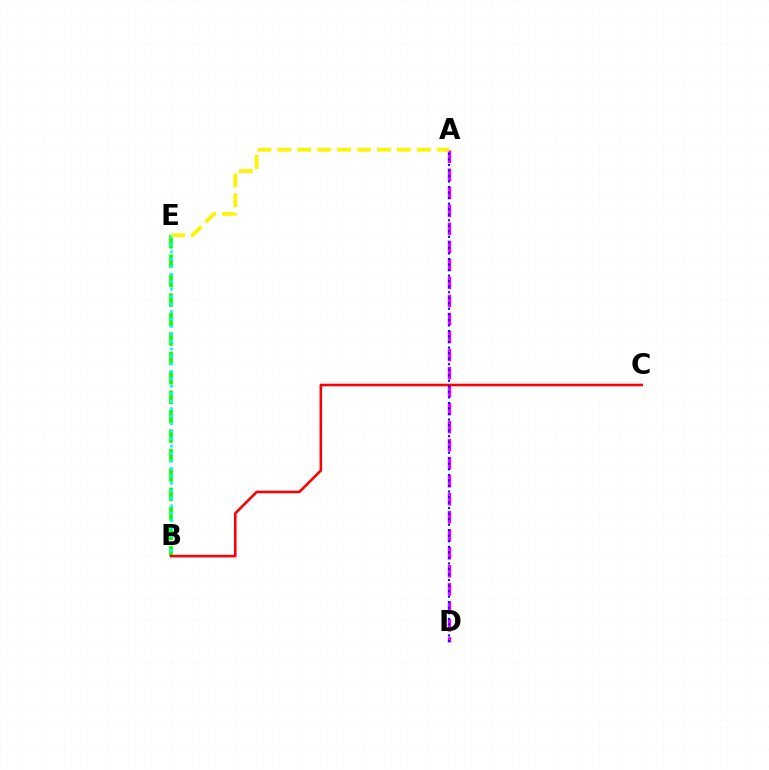{('B', 'E'): [{'color': '#08ff00', 'line_style': 'dashed', 'thickness': 2.64}, {'color': '#00fff6', 'line_style': 'dotted', 'thickness': 2.03}], ('A', 'D'): [{'color': '#ee00ff', 'line_style': 'dashed', 'thickness': 2.45}, {'color': '#0010ff', 'line_style': 'dotted', 'thickness': 1.5}], ('B', 'C'): [{'color': '#ff0000', 'line_style': 'solid', 'thickness': 1.86}], ('A', 'E'): [{'color': '#fcf500', 'line_style': 'dashed', 'thickness': 2.71}]}